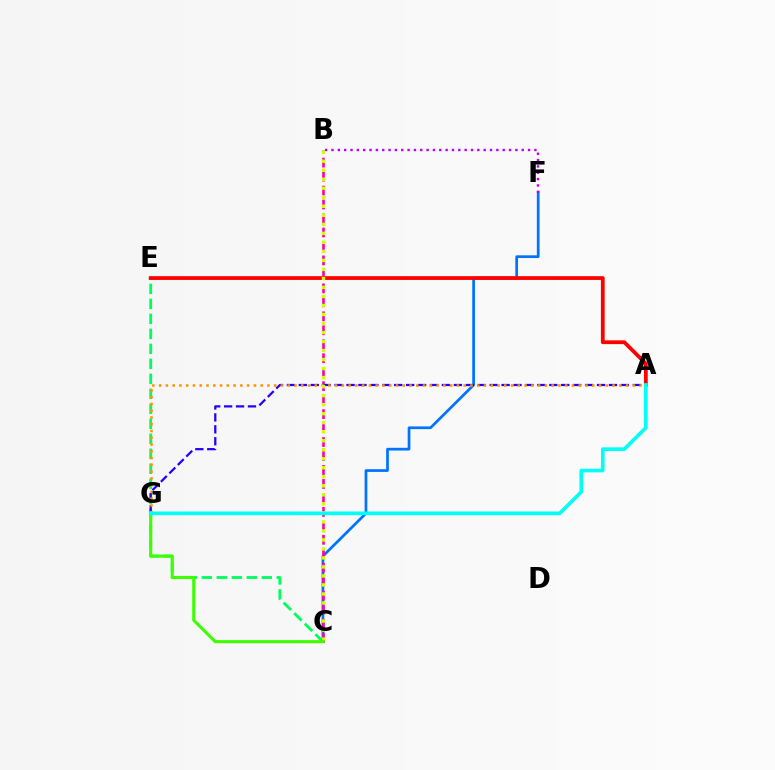{('C', 'E'): [{'color': '#00ff5c', 'line_style': 'dashed', 'thickness': 2.04}], ('C', 'F'): [{'color': '#0074ff', 'line_style': 'solid', 'thickness': 1.96}], ('B', 'F'): [{'color': '#b900ff', 'line_style': 'dotted', 'thickness': 1.72}], ('B', 'C'): [{'color': '#ff00ac', 'line_style': 'dashed', 'thickness': 1.9}, {'color': '#d1ff00', 'line_style': 'dotted', 'thickness': 2.45}], ('A', 'E'): [{'color': '#ff0000', 'line_style': 'solid', 'thickness': 2.72}], ('A', 'G'): [{'color': '#2500ff', 'line_style': 'dashed', 'thickness': 1.62}, {'color': '#ff9400', 'line_style': 'dotted', 'thickness': 1.84}, {'color': '#00fff6', 'line_style': 'solid', 'thickness': 2.62}], ('C', 'G'): [{'color': '#3dff00', 'line_style': 'solid', 'thickness': 2.23}]}